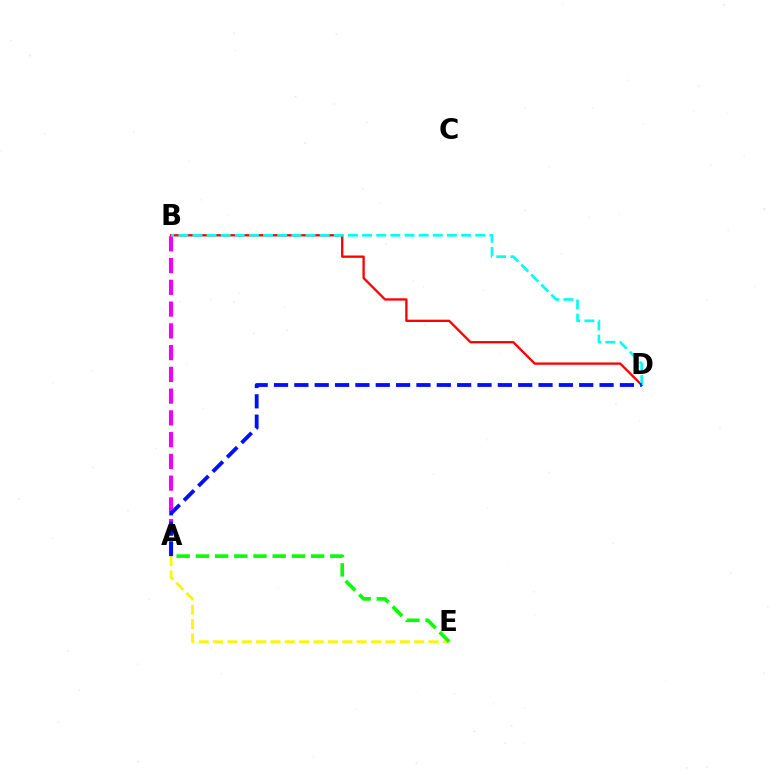{('B', 'D'): [{'color': '#ff0000', 'line_style': 'solid', 'thickness': 1.67}, {'color': '#00fff6', 'line_style': 'dashed', 'thickness': 1.92}], ('A', 'B'): [{'color': '#ee00ff', 'line_style': 'dashed', 'thickness': 2.96}], ('A', 'E'): [{'color': '#fcf500', 'line_style': 'dashed', 'thickness': 1.95}, {'color': '#08ff00', 'line_style': 'dashed', 'thickness': 2.61}], ('A', 'D'): [{'color': '#0010ff', 'line_style': 'dashed', 'thickness': 2.76}]}